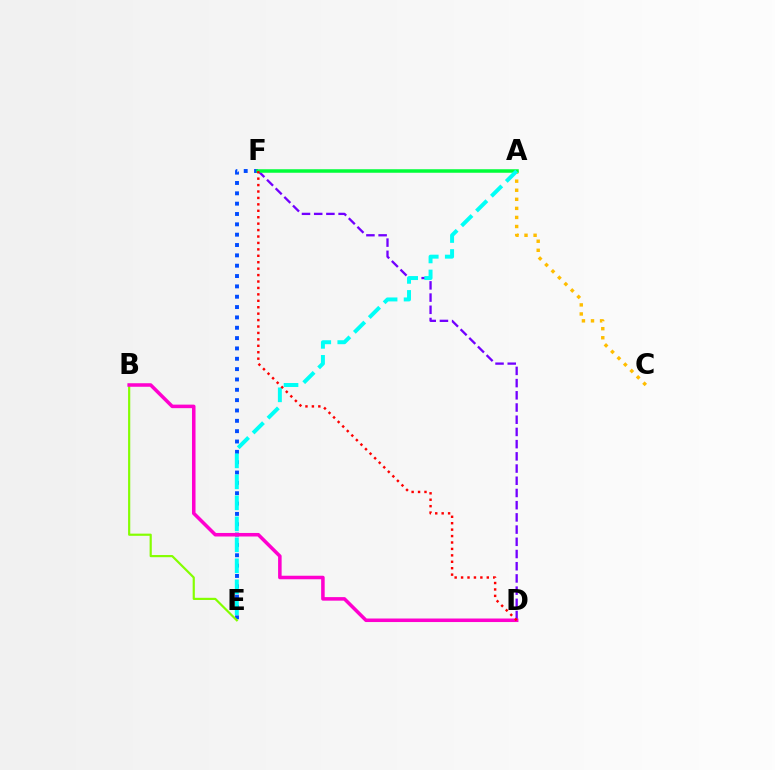{('E', 'F'): [{'color': '#004bff', 'line_style': 'dotted', 'thickness': 2.81}], ('D', 'F'): [{'color': '#7200ff', 'line_style': 'dashed', 'thickness': 1.66}, {'color': '#ff0000', 'line_style': 'dotted', 'thickness': 1.75}], ('A', 'C'): [{'color': '#ffbd00', 'line_style': 'dotted', 'thickness': 2.46}], ('A', 'F'): [{'color': '#00ff39', 'line_style': 'solid', 'thickness': 2.53}], ('A', 'E'): [{'color': '#00fff6', 'line_style': 'dashed', 'thickness': 2.85}], ('B', 'E'): [{'color': '#84ff00', 'line_style': 'solid', 'thickness': 1.57}], ('B', 'D'): [{'color': '#ff00cf', 'line_style': 'solid', 'thickness': 2.54}]}